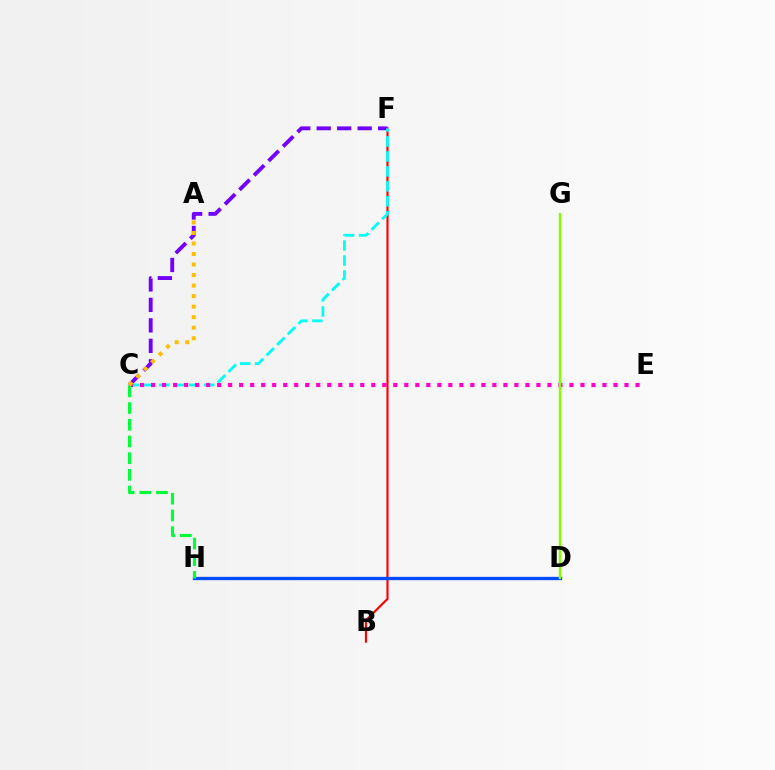{('B', 'F'): [{'color': '#ff0000', 'line_style': 'solid', 'thickness': 1.55}], ('C', 'F'): [{'color': '#7200ff', 'line_style': 'dashed', 'thickness': 2.78}, {'color': '#00fff6', 'line_style': 'dashed', 'thickness': 2.03}], ('D', 'H'): [{'color': '#004bff', 'line_style': 'solid', 'thickness': 2.4}], ('C', 'E'): [{'color': '#ff00cf', 'line_style': 'dotted', 'thickness': 2.99}], ('D', 'G'): [{'color': '#84ff00', 'line_style': 'solid', 'thickness': 1.75}], ('C', 'H'): [{'color': '#00ff39', 'line_style': 'dashed', 'thickness': 2.27}], ('A', 'C'): [{'color': '#ffbd00', 'line_style': 'dotted', 'thickness': 2.86}]}